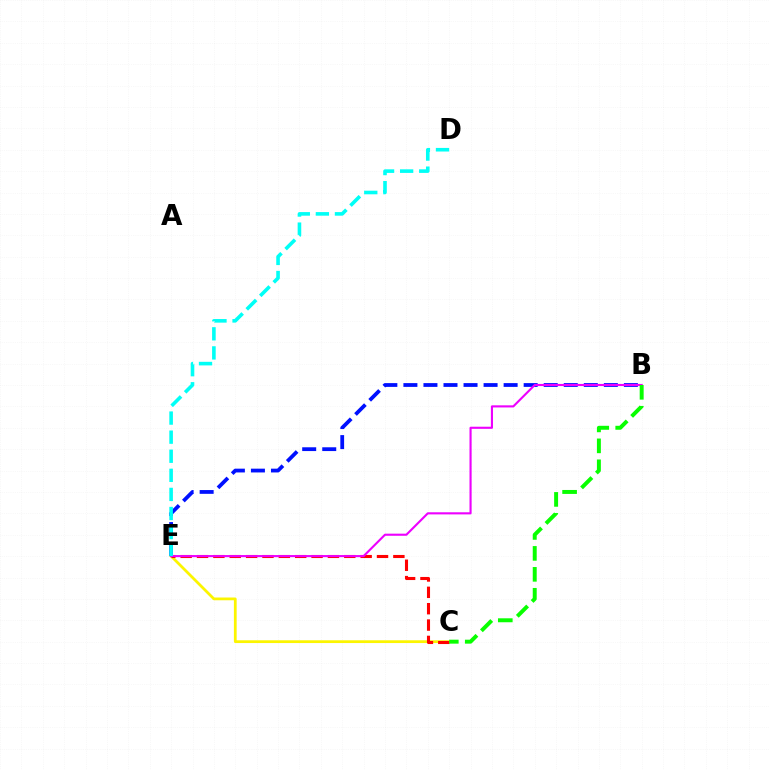{('C', 'E'): [{'color': '#fcf500', 'line_style': 'solid', 'thickness': 1.99}, {'color': '#ff0000', 'line_style': 'dashed', 'thickness': 2.22}], ('B', 'E'): [{'color': '#0010ff', 'line_style': 'dashed', 'thickness': 2.72}, {'color': '#ee00ff', 'line_style': 'solid', 'thickness': 1.53}], ('D', 'E'): [{'color': '#00fff6', 'line_style': 'dashed', 'thickness': 2.59}], ('B', 'C'): [{'color': '#08ff00', 'line_style': 'dashed', 'thickness': 2.85}]}